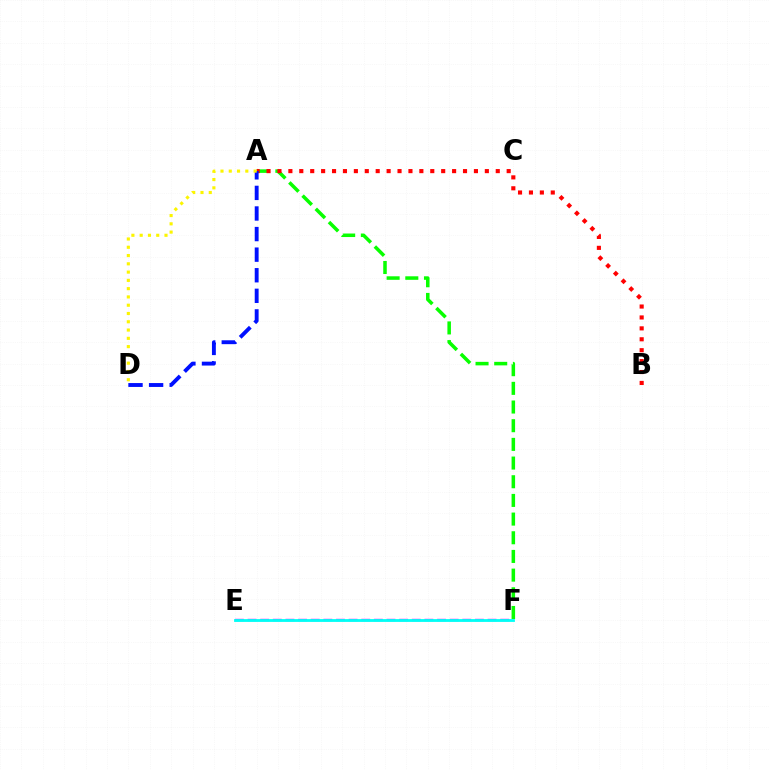{('A', 'F'): [{'color': '#08ff00', 'line_style': 'dashed', 'thickness': 2.54}], ('A', 'B'): [{'color': '#ff0000', 'line_style': 'dotted', 'thickness': 2.97}], ('A', 'D'): [{'color': '#0010ff', 'line_style': 'dashed', 'thickness': 2.8}, {'color': '#fcf500', 'line_style': 'dotted', 'thickness': 2.25}], ('E', 'F'): [{'color': '#ee00ff', 'line_style': 'dashed', 'thickness': 1.72}, {'color': '#00fff6', 'line_style': 'solid', 'thickness': 2.02}]}